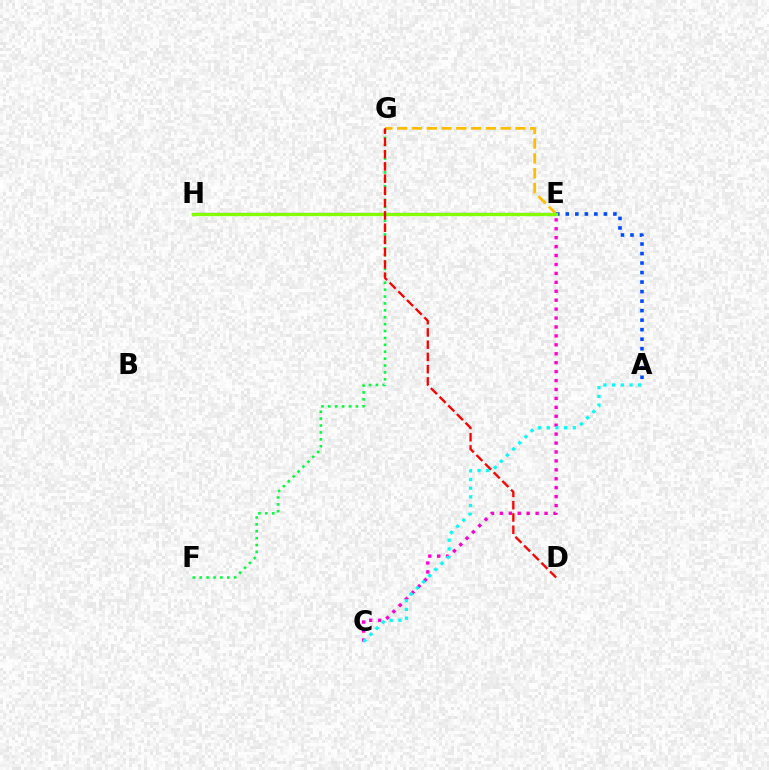{('E', 'H'): [{'color': '#7200ff', 'line_style': 'solid', 'thickness': 1.54}, {'color': '#84ff00', 'line_style': 'solid', 'thickness': 2.37}], ('E', 'G'): [{'color': '#ffbd00', 'line_style': 'dashed', 'thickness': 2.01}], ('C', 'E'): [{'color': '#ff00cf', 'line_style': 'dotted', 'thickness': 2.43}], ('A', 'E'): [{'color': '#004bff', 'line_style': 'dotted', 'thickness': 2.59}], ('A', 'C'): [{'color': '#00fff6', 'line_style': 'dotted', 'thickness': 2.36}], ('F', 'G'): [{'color': '#00ff39', 'line_style': 'dotted', 'thickness': 1.87}], ('D', 'G'): [{'color': '#ff0000', 'line_style': 'dashed', 'thickness': 1.66}]}